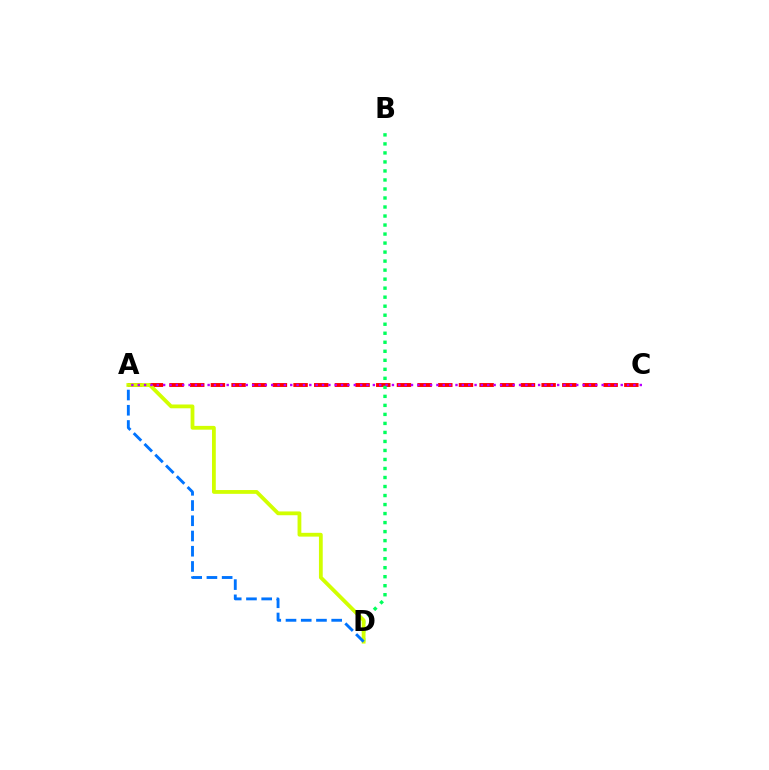{('A', 'C'): [{'color': '#ff0000', 'line_style': 'dashed', 'thickness': 2.81}, {'color': '#b900ff', 'line_style': 'dotted', 'thickness': 1.73}], ('B', 'D'): [{'color': '#00ff5c', 'line_style': 'dotted', 'thickness': 2.45}], ('A', 'D'): [{'color': '#d1ff00', 'line_style': 'solid', 'thickness': 2.73}, {'color': '#0074ff', 'line_style': 'dashed', 'thickness': 2.07}]}